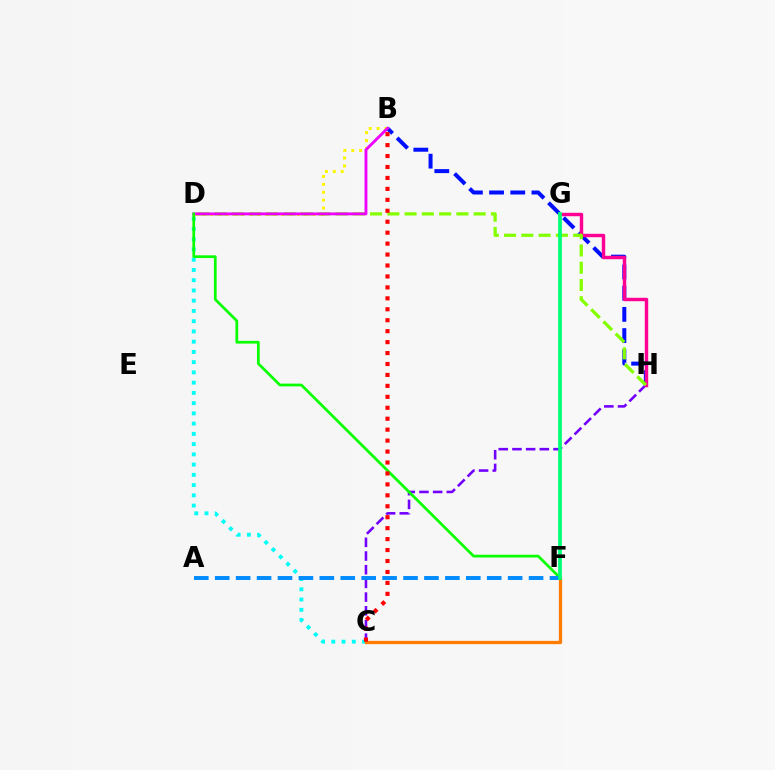{('B', 'H'): [{'color': '#0010ff', 'line_style': 'dashed', 'thickness': 2.88}], ('C', 'H'): [{'color': '#7200ff', 'line_style': 'dashed', 'thickness': 1.86}], ('C', 'D'): [{'color': '#00fff6', 'line_style': 'dotted', 'thickness': 2.78}], ('B', 'D'): [{'color': '#fcf500', 'line_style': 'dotted', 'thickness': 2.14}, {'color': '#ee00ff', 'line_style': 'solid', 'thickness': 2.06}], ('G', 'H'): [{'color': '#ff0094', 'line_style': 'solid', 'thickness': 2.47}], ('D', 'H'): [{'color': '#84ff00', 'line_style': 'dashed', 'thickness': 2.35}], ('C', 'F'): [{'color': '#ff7c00', 'line_style': 'solid', 'thickness': 2.35}], ('D', 'F'): [{'color': '#08ff00', 'line_style': 'solid', 'thickness': 1.97}], ('B', 'C'): [{'color': '#ff0000', 'line_style': 'dotted', 'thickness': 2.97}], ('A', 'F'): [{'color': '#008cff', 'line_style': 'dashed', 'thickness': 2.84}], ('F', 'G'): [{'color': '#00ff74', 'line_style': 'solid', 'thickness': 2.68}]}